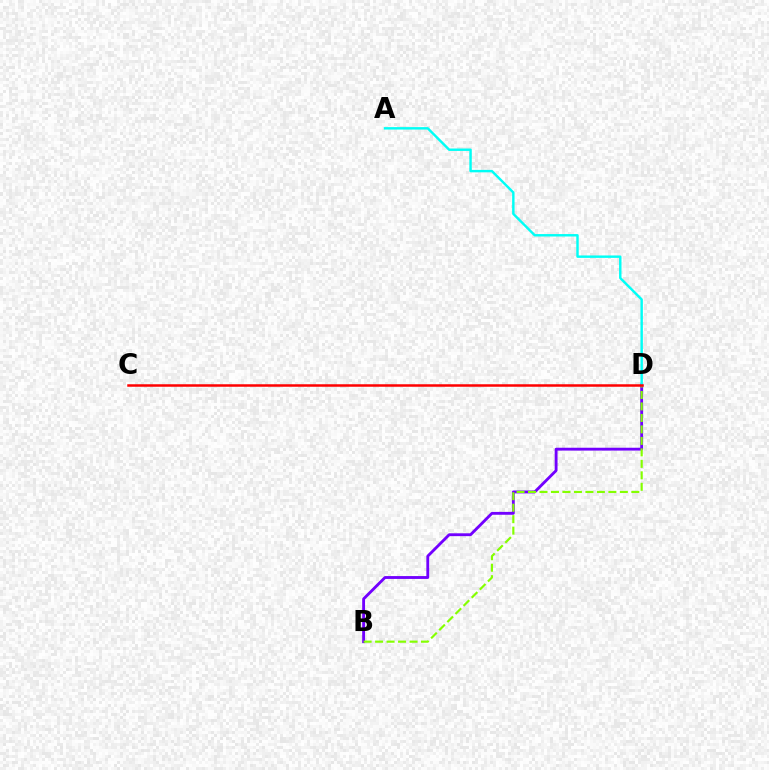{('B', 'D'): [{'color': '#7200ff', 'line_style': 'solid', 'thickness': 2.05}, {'color': '#84ff00', 'line_style': 'dashed', 'thickness': 1.56}], ('A', 'D'): [{'color': '#00fff6', 'line_style': 'solid', 'thickness': 1.75}], ('C', 'D'): [{'color': '#ff0000', 'line_style': 'solid', 'thickness': 1.8}]}